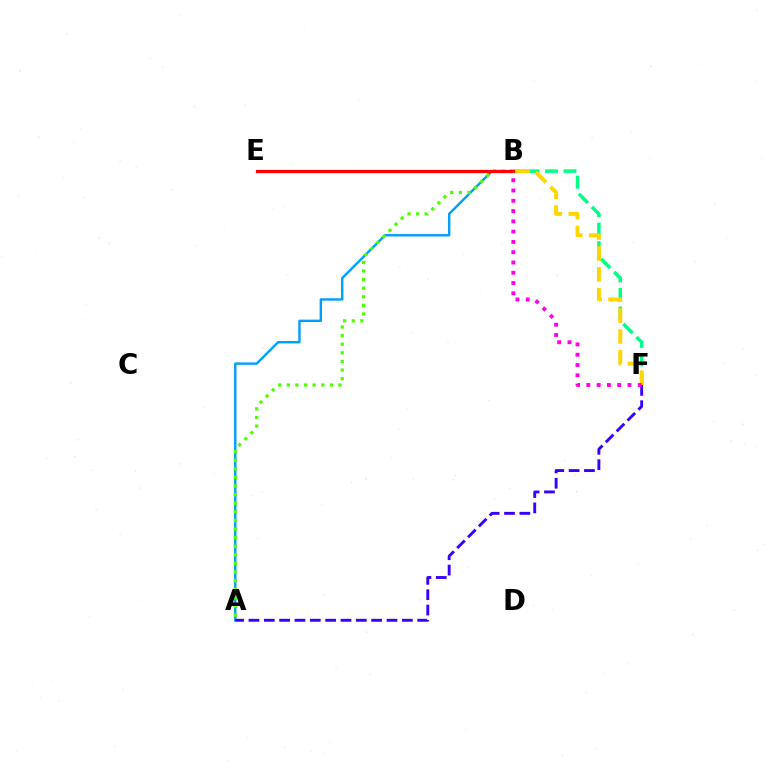{('A', 'B'): [{'color': '#009eff', 'line_style': 'solid', 'thickness': 1.72}, {'color': '#4fff00', 'line_style': 'dotted', 'thickness': 2.34}], ('B', 'F'): [{'color': '#00ff86', 'line_style': 'dashed', 'thickness': 2.52}, {'color': '#ffd500', 'line_style': 'dashed', 'thickness': 2.84}, {'color': '#ff00ed', 'line_style': 'dotted', 'thickness': 2.79}], ('A', 'F'): [{'color': '#3700ff', 'line_style': 'dashed', 'thickness': 2.08}], ('B', 'E'): [{'color': '#ff0000', 'line_style': 'solid', 'thickness': 2.32}]}